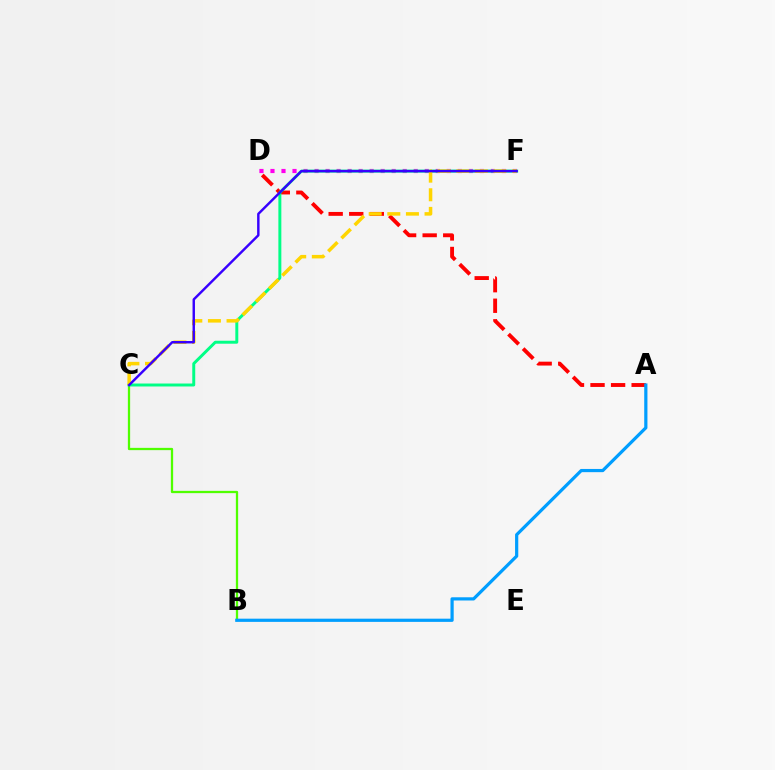{('B', 'C'): [{'color': '#4fff00', 'line_style': 'solid', 'thickness': 1.63}], ('D', 'F'): [{'color': '#ff00ed', 'line_style': 'dotted', 'thickness': 2.99}], ('A', 'D'): [{'color': '#ff0000', 'line_style': 'dashed', 'thickness': 2.79}], ('C', 'F'): [{'color': '#00ff86', 'line_style': 'solid', 'thickness': 2.13}, {'color': '#ffd500', 'line_style': 'dashed', 'thickness': 2.53}, {'color': '#3700ff', 'line_style': 'solid', 'thickness': 1.75}], ('A', 'B'): [{'color': '#009eff', 'line_style': 'solid', 'thickness': 2.31}]}